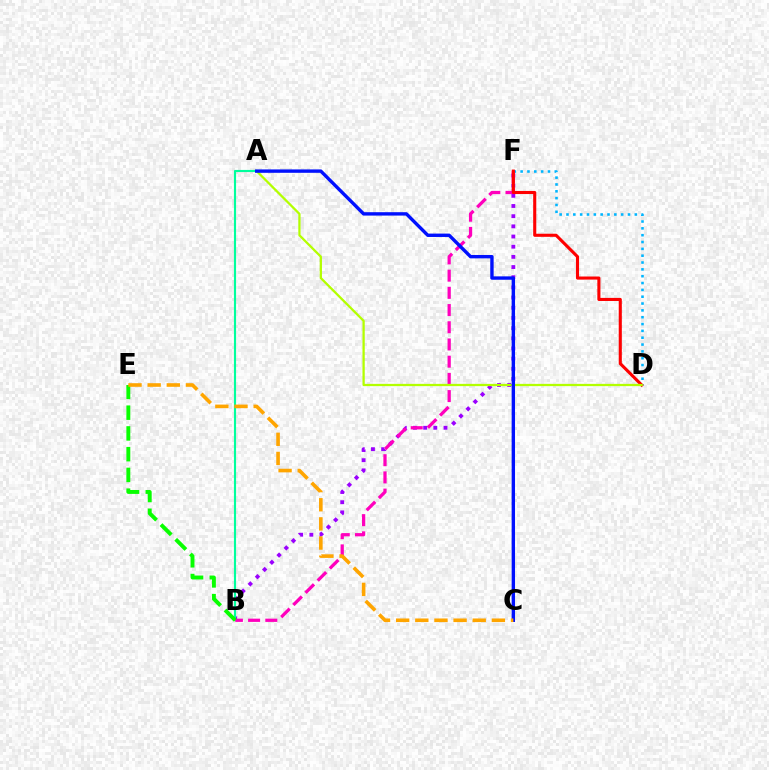{('B', 'F'): [{'color': '#9b00ff', 'line_style': 'dotted', 'thickness': 2.76}, {'color': '#ff00bd', 'line_style': 'dashed', 'thickness': 2.34}], ('D', 'F'): [{'color': '#00b5ff', 'line_style': 'dotted', 'thickness': 1.86}, {'color': '#ff0000', 'line_style': 'solid', 'thickness': 2.23}], ('A', 'B'): [{'color': '#00ff9d', 'line_style': 'solid', 'thickness': 1.54}], ('A', 'D'): [{'color': '#b3ff00', 'line_style': 'solid', 'thickness': 1.63}], ('B', 'E'): [{'color': '#08ff00', 'line_style': 'dashed', 'thickness': 2.82}], ('A', 'C'): [{'color': '#0010ff', 'line_style': 'solid', 'thickness': 2.44}], ('C', 'E'): [{'color': '#ffa500', 'line_style': 'dashed', 'thickness': 2.6}]}